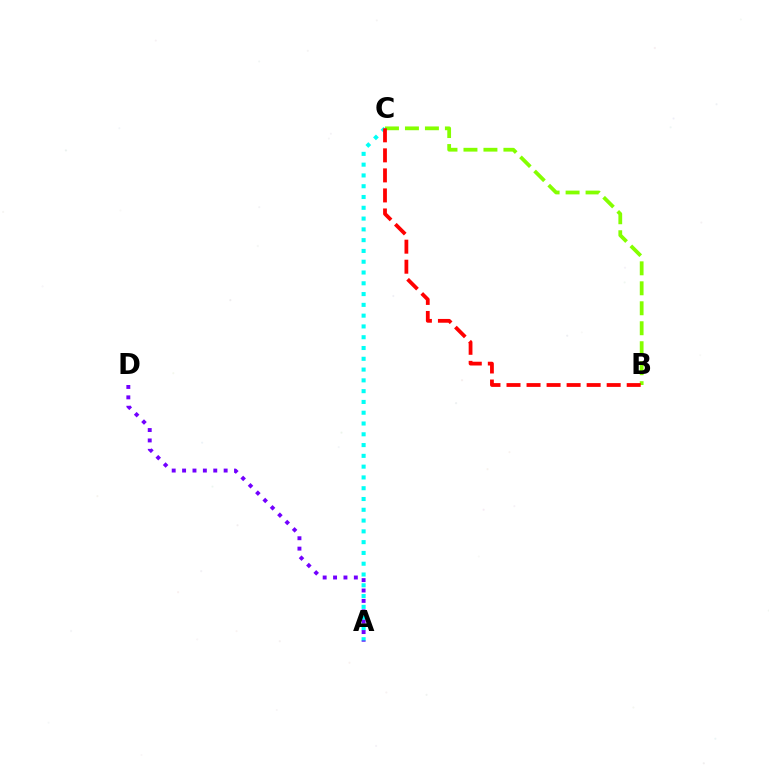{('B', 'C'): [{'color': '#84ff00', 'line_style': 'dashed', 'thickness': 2.71}, {'color': '#ff0000', 'line_style': 'dashed', 'thickness': 2.72}], ('A', 'C'): [{'color': '#00fff6', 'line_style': 'dotted', 'thickness': 2.93}], ('A', 'D'): [{'color': '#7200ff', 'line_style': 'dotted', 'thickness': 2.82}]}